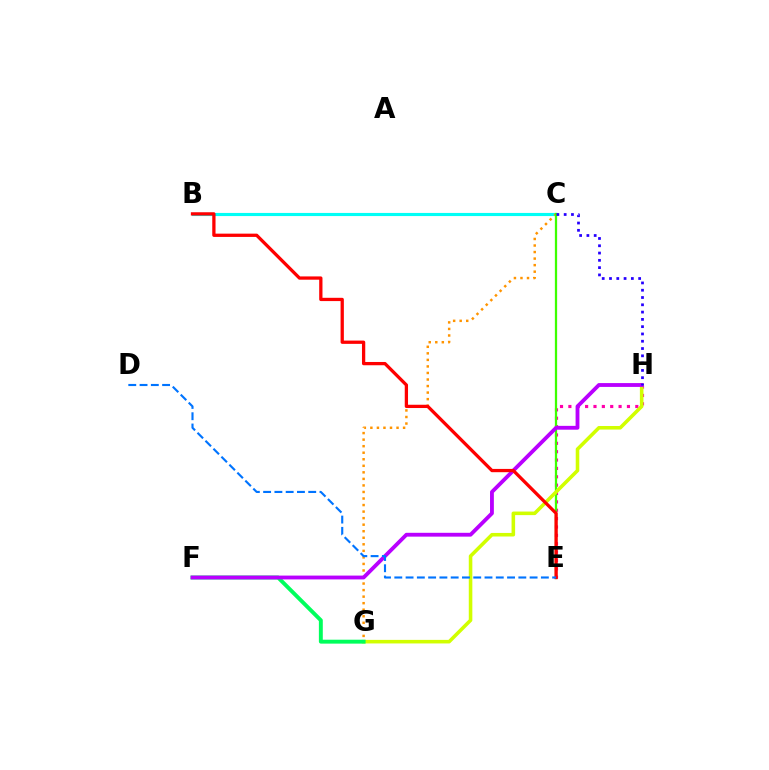{('B', 'C'): [{'color': '#00fff6', 'line_style': 'solid', 'thickness': 2.25}], ('E', 'H'): [{'color': '#ff00ac', 'line_style': 'dotted', 'thickness': 2.27}], ('C', 'G'): [{'color': '#ff9400', 'line_style': 'dotted', 'thickness': 1.78}], ('C', 'E'): [{'color': '#3dff00', 'line_style': 'solid', 'thickness': 1.63}], ('G', 'H'): [{'color': '#d1ff00', 'line_style': 'solid', 'thickness': 2.57}], ('F', 'G'): [{'color': '#00ff5c', 'line_style': 'solid', 'thickness': 2.82}], ('F', 'H'): [{'color': '#b900ff', 'line_style': 'solid', 'thickness': 2.76}], ('C', 'H'): [{'color': '#2500ff', 'line_style': 'dotted', 'thickness': 1.98}], ('B', 'E'): [{'color': '#ff0000', 'line_style': 'solid', 'thickness': 2.36}], ('D', 'E'): [{'color': '#0074ff', 'line_style': 'dashed', 'thickness': 1.53}]}